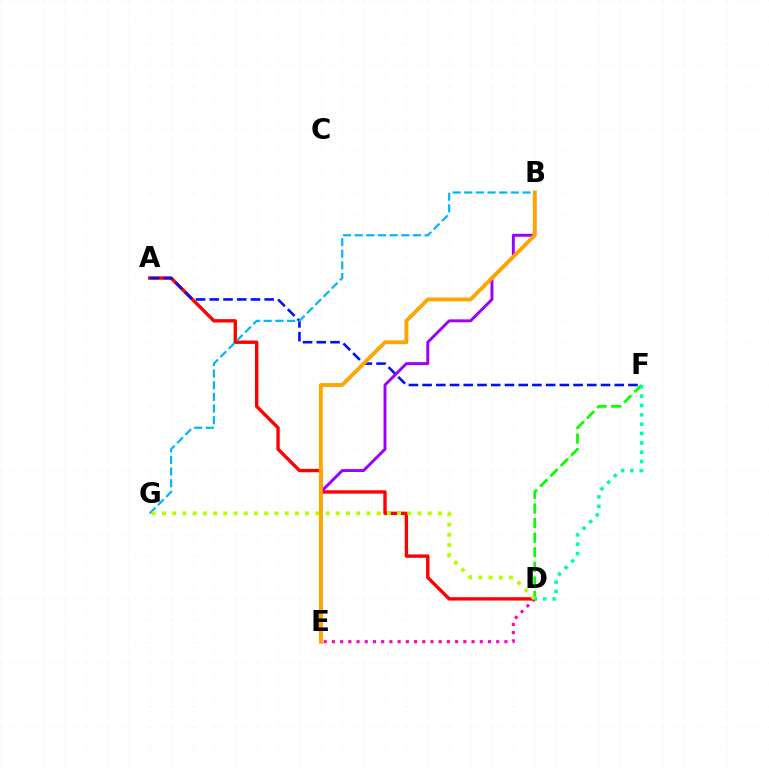{('A', 'D'): [{'color': '#ff0000', 'line_style': 'solid', 'thickness': 2.43}], ('A', 'F'): [{'color': '#0010ff', 'line_style': 'dashed', 'thickness': 1.86}], ('B', 'E'): [{'color': '#9b00ff', 'line_style': 'solid', 'thickness': 2.11}, {'color': '#ffa500', 'line_style': 'solid', 'thickness': 2.77}], ('D', 'E'): [{'color': '#ff00bd', 'line_style': 'dotted', 'thickness': 2.23}], ('D', 'F'): [{'color': '#08ff00', 'line_style': 'dashed', 'thickness': 1.98}, {'color': '#00ff9d', 'line_style': 'dotted', 'thickness': 2.54}], ('B', 'G'): [{'color': '#00b5ff', 'line_style': 'dashed', 'thickness': 1.58}], ('D', 'G'): [{'color': '#b3ff00', 'line_style': 'dotted', 'thickness': 2.78}]}